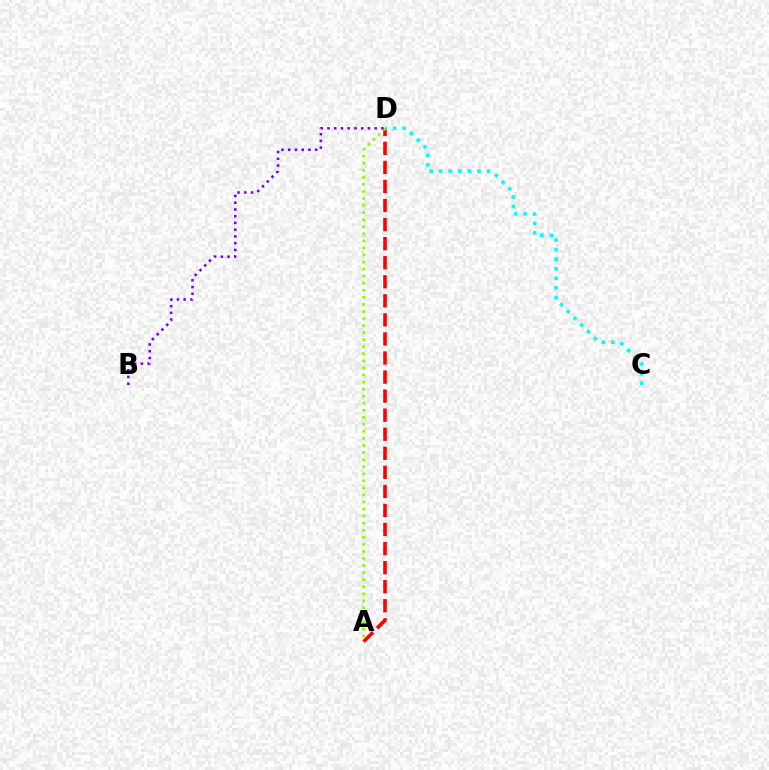{('A', 'D'): [{'color': '#ff0000', 'line_style': 'dashed', 'thickness': 2.59}, {'color': '#84ff00', 'line_style': 'dotted', 'thickness': 1.92}], ('C', 'D'): [{'color': '#00fff6', 'line_style': 'dotted', 'thickness': 2.6}], ('B', 'D'): [{'color': '#7200ff', 'line_style': 'dotted', 'thickness': 1.83}]}